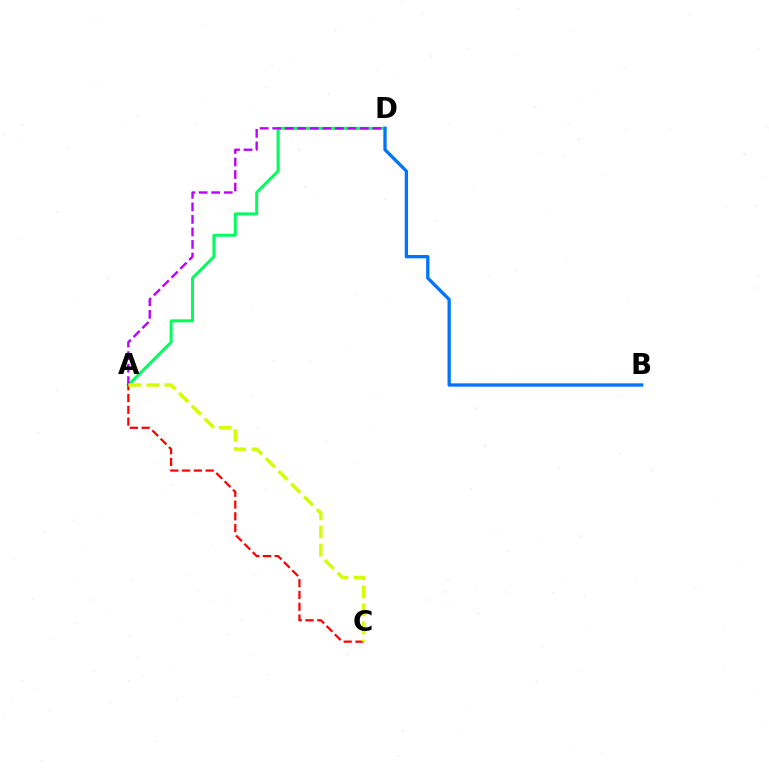{('A', 'D'): [{'color': '#00ff5c', 'line_style': 'solid', 'thickness': 2.14}, {'color': '#b900ff', 'line_style': 'dashed', 'thickness': 1.7}], ('A', 'C'): [{'color': '#ff0000', 'line_style': 'dashed', 'thickness': 1.6}, {'color': '#d1ff00', 'line_style': 'dashed', 'thickness': 2.45}], ('B', 'D'): [{'color': '#0074ff', 'line_style': 'solid', 'thickness': 2.38}]}